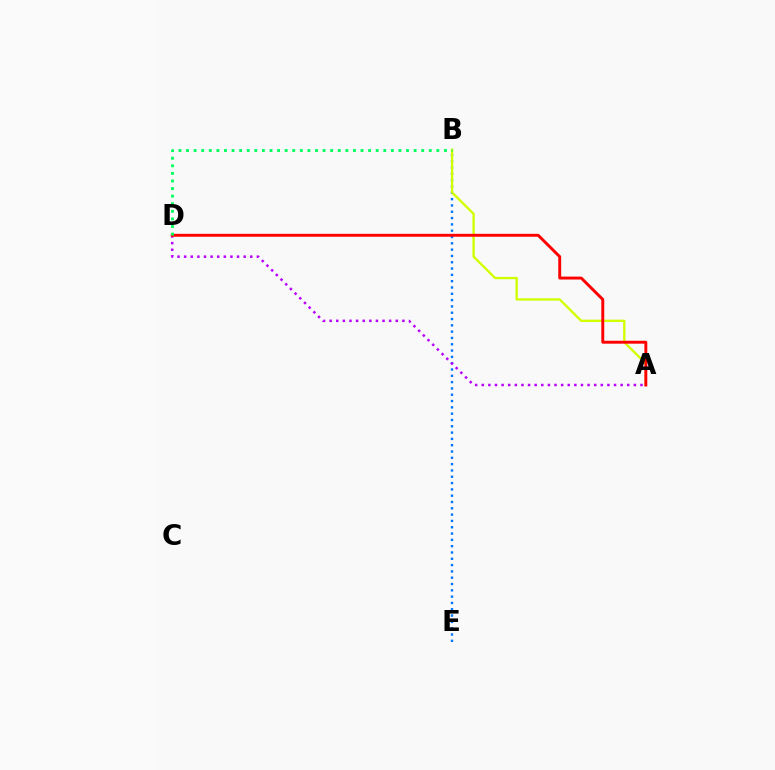{('B', 'E'): [{'color': '#0074ff', 'line_style': 'dotted', 'thickness': 1.71}], ('A', 'B'): [{'color': '#d1ff00', 'line_style': 'solid', 'thickness': 1.69}], ('A', 'D'): [{'color': '#b900ff', 'line_style': 'dotted', 'thickness': 1.8}, {'color': '#ff0000', 'line_style': 'solid', 'thickness': 2.1}], ('B', 'D'): [{'color': '#00ff5c', 'line_style': 'dotted', 'thickness': 2.06}]}